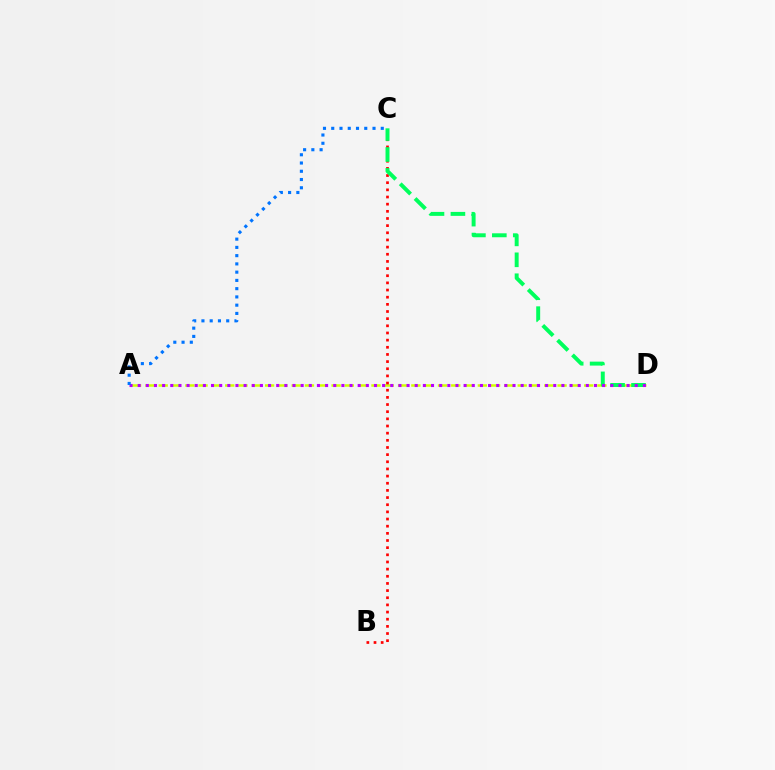{('A', 'D'): [{'color': '#d1ff00', 'line_style': 'dashed', 'thickness': 1.81}, {'color': '#b900ff', 'line_style': 'dotted', 'thickness': 2.21}], ('B', 'C'): [{'color': '#ff0000', 'line_style': 'dotted', 'thickness': 1.94}], ('C', 'D'): [{'color': '#00ff5c', 'line_style': 'dashed', 'thickness': 2.84}], ('A', 'C'): [{'color': '#0074ff', 'line_style': 'dotted', 'thickness': 2.24}]}